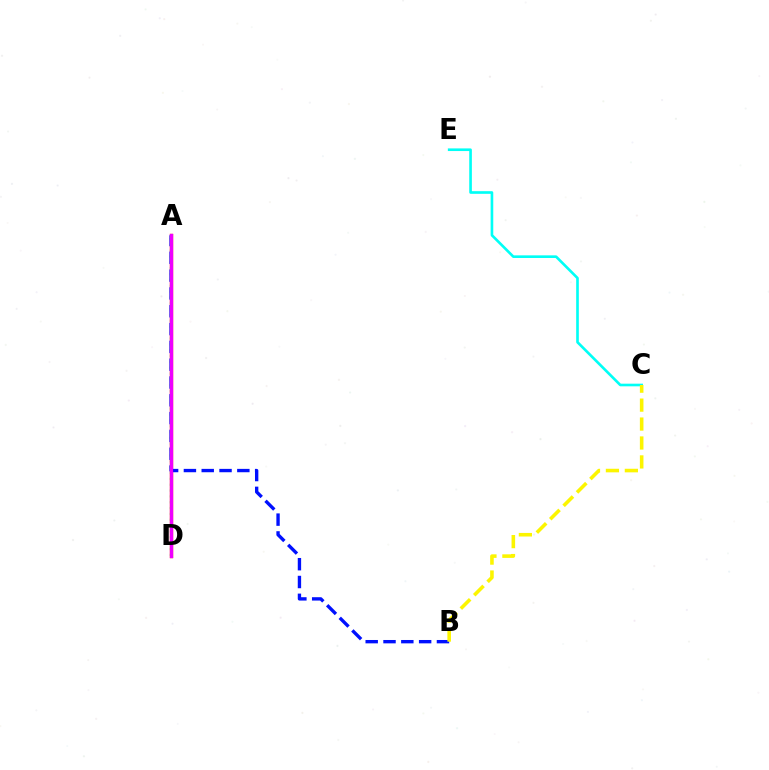{('A', 'D'): [{'color': '#08ff00', 'line_style': 'dotted', 'thickness': 1.59}, {'color': '#ff0000', 'line_style': 'solid', 'thickness': 2.39}, {'color': '#ee00ff', 'line_style': 'solid', 'thickness': 2.35}], ('C', 'E'): [{'color': '#00fff6', 'line_style': 'solid', 'thickness': 1.9}], ('A', 'B'): [{'color': '#0010ff', 'line_style': 'dashed', 'thickness': 2.42}], ('B', 'C'): [{'color': '#fcf500', 'line_style': 'dashed', 'thickness': 2.57}]}